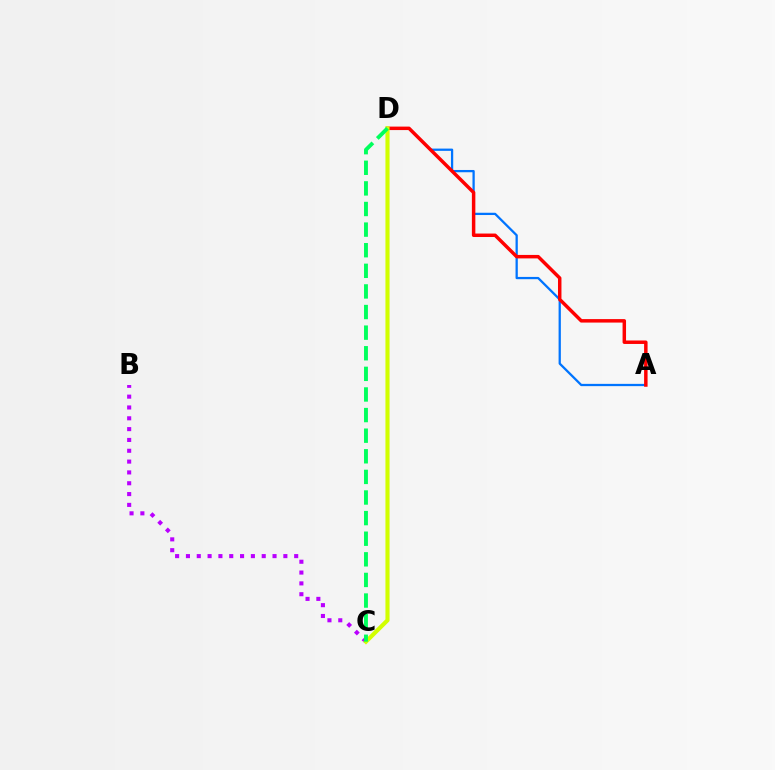{('B', 'C'): [{'color': '#b900ff', 'line_style': 'dotted', 'thickness': 2.94}], ('A', 'D'): [{'color': '#0074ff', 'line_style': 'solid', 'thickness': 1.63}, {'color': '#ff0000', 'line_style': 'solid', 'thickness': 2.5}], ('C', 'D'): [{'color': '#d1ff00', 'line_style': 'solid', 'thickness': 2.97}, {'color': '#00ff5c', 'line_style': 'dashed', 'thickness': 2.8}]}